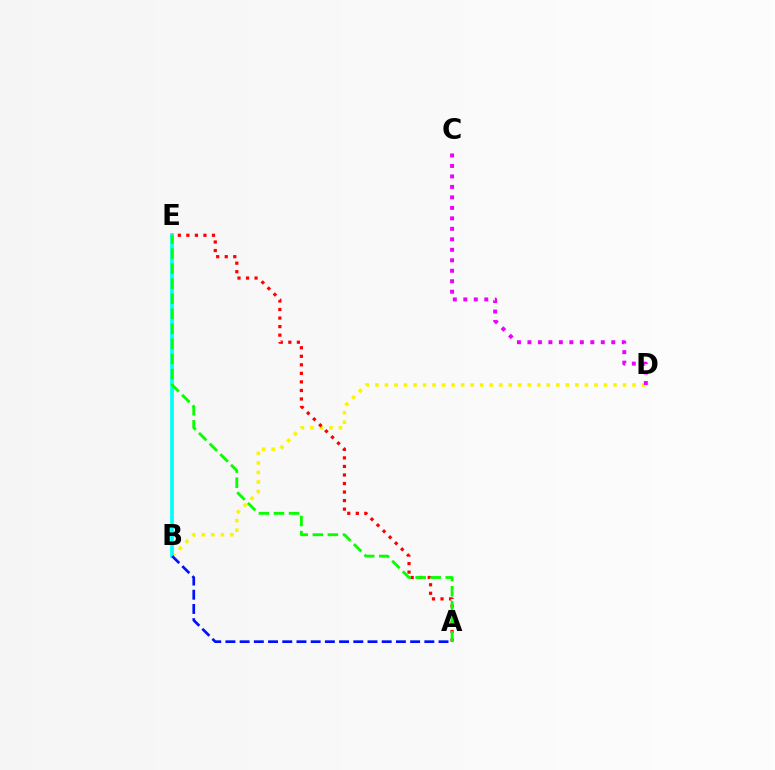{('B', 'D'): [{'color': '#fcf500', 'line_style': 'dotted', 'thickness': 2.59}], ('B', 'E'): [{'color': '#00fff6', 'line_style': 'solid', 'thickness': 2.66}], ('C', 'D'): [{'color': '#ee00ff', 'line_style': 'dotted', 'thickness': 2.85}], ('A', 'E'): [{'color': '#ff0000', 'line_style': 'dotted', 'thickness': 2.32}, {'color': '#08ff00', 'line_style': 'dashed', 'thickness': 2.05}], ('A', 'B'): [{'color': '#0010ff', 'line_style': 'dashed', 'thickness': 1.93}]}